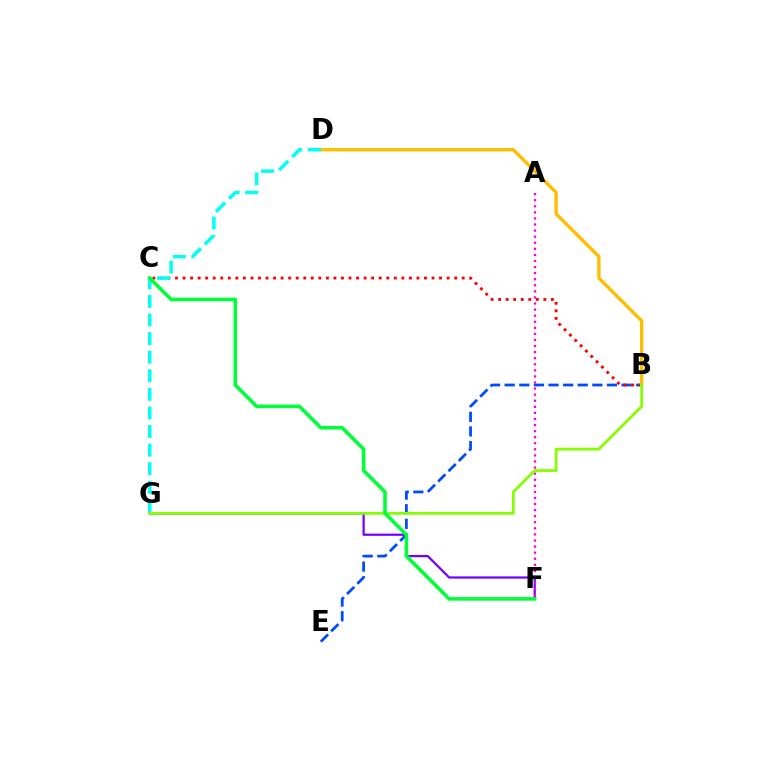{('B', 'E'): [{'color': '#004bff', 'line_style': 'dashed', 'thickness': 1.98}], ('F', 'G'): [{'color': '#7200ff', 'line_style': 'solid', 'thickness': 1.59}], ('A', 'F'): [{'color': '#ff00cf', 'line_style': 'dotted', 'thickness': 1.65}], ('B', 'C'): [{'color': '#ff0000', 'line_style': 'dotted', 'thickness': 2.05}], ('B', 'D'): [{'color': '#ffbd00', 'line_style': 'solid', 'thickness': 2.41}], ('D', 'G'): [{'color': '#00fff6', 'line_style': 'dashed', 'thickness': 2.52}], ('B', 'G'): [{'color': '#84ff00', 'line_style': 'solid', 'thickness': 2.0}], ('C', 'F'): [{'color': '#00ff39', 'line_style': 'solid', 'thickness': 2.57}]}